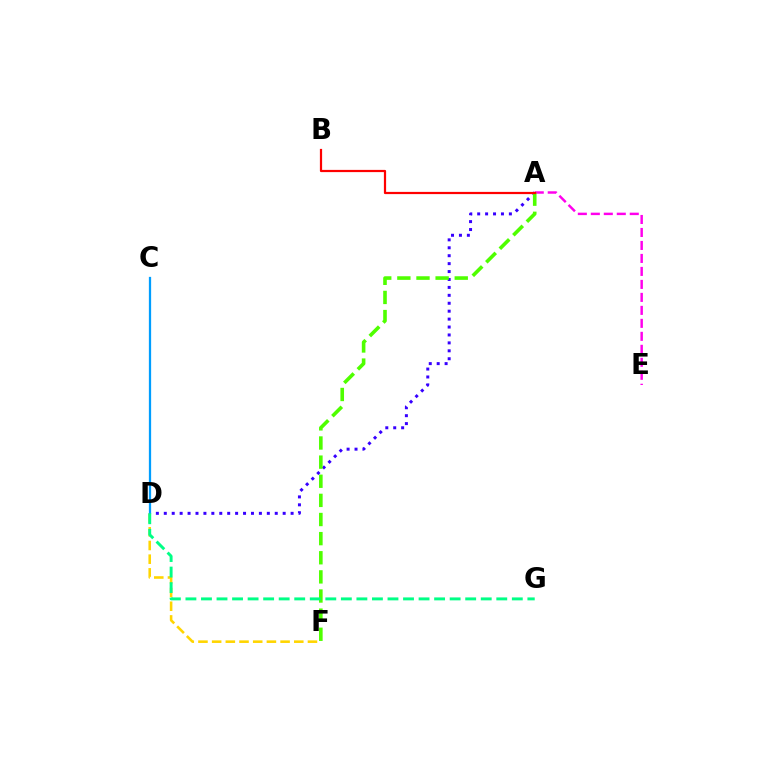{('A', 'D'): [{'color': '#3700ff', 'line_style': 'dotted', 'thickness': 2.15}], ('D', 'F'): [{'color': '#ffd500', 'line_style': 'dashed', 'thickness': 1.86}], ('C', 'D'): [{'color': '#009eff', 'line_style': 'solid', 'thickness': 1.63}], ('A', 'E'): [{'color': '#ff00ed', 'line_style': 'dashed', 'thickness': 1.76}], ('A', 'F'): [{'color': '#4fff00', 'line_style': 'dashed', 'thickness': 2.6}], ('A', 'B'): [{'color': '#ff0000', 'line_style': 'solid', 'thickness': 1.6}], ('D', 'G'): [{'color': '#00ff86', 'line_style': 'dashed', 'thickness': 2.11}]}